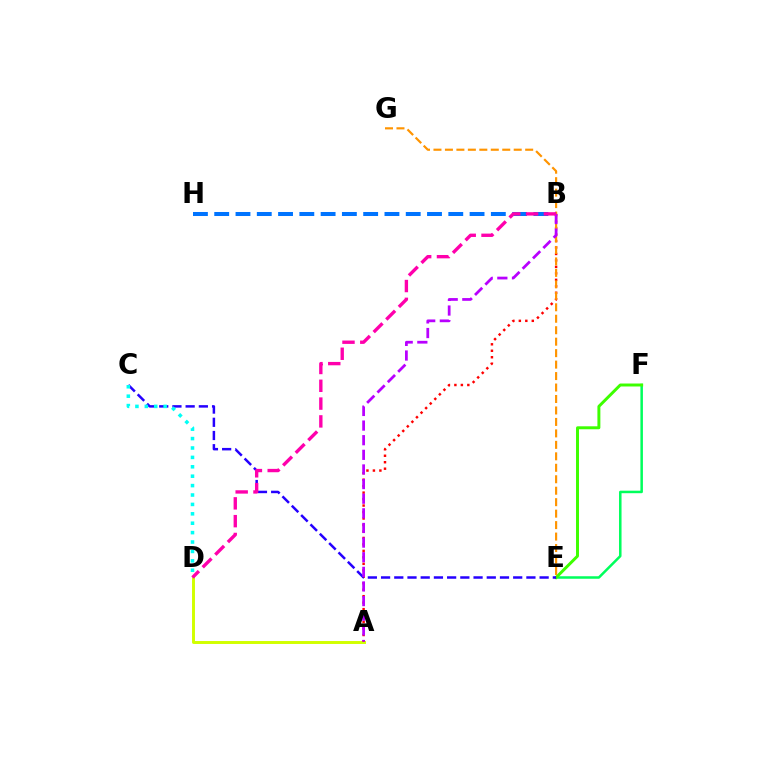{('E', 'F'): [{'color': '#00ff5c', 'line_style': 'solid', 'thickness': 1.81}, {'color': '#3dff00', 'line_style': 'solid', 'thickness': 2.13}], ('A', 'D'): [{'color': '#d1ff00', 'line_style': 'solid', 'thickness': 2.12}], ('A', 'B'): [{'color': '#ff0000', 'line_style': 'dotted', 'thickness': 1.76}, {'color': '#b900ff', 'line_style': 'dashed', 'thickness': 1.99}], ('E', 'G'): [{'color': '#ff9400', 'line_style': 'dashed', 'thickness': 1.56}], ('C', 'E'): [{'color': '#2500ff', 'line_style': 'dashed', 'thickness': 1.79}], ('B', 'H'): [{'color': '#0074ff', 'line_style': 'dashed', 'thickness': 2.89}], ('C', 'D'): [{'color': '#00fff6', 'line_style': 'dotted', 'thickness': 2.56}], ('B', 'D'): [{'color': '#ff00ac', 'line_style': 'dashed', 'thickness': 2.42}]}